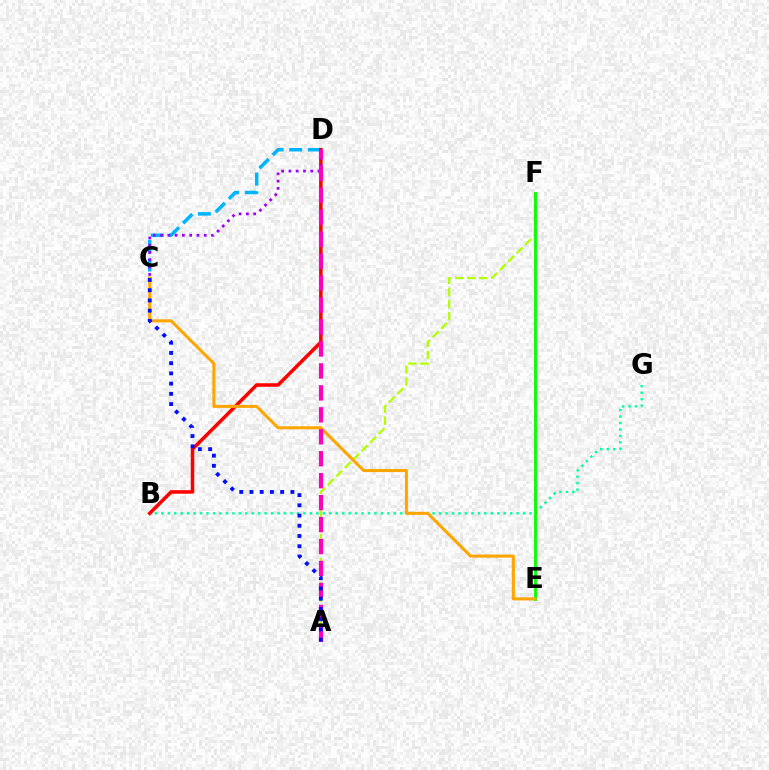{('B', 'G'): [{'color': '#00ff9d', 'line_style': 'dotted', 'thickness': 1.76}], ('C', 'D'): [{'color': '#00b5ff', 'line_style': 'dashed', 'thickness': 2.53}, {'color': '#9b00ff', 'line_style': 'dotted', 'thickness': 1.98}], ('A', 'F'): [{'color': '#b3ff00', 'line_style': 'dashed', 'thickness': 1.63}], ('E', 'F'): [{'color': '#08ff00', 'line_style': 'solid', 'thickness': 2.06}], ('B', 'D'): [{'color': '#ff0000', 'line_style': 'solid', 'thickness': 2.53}], ('C', 'E'): [{'color': '#ffa500', 'line_style': 'solid', 'thickness': 2.19}], ('A', 'D'): [{'color': '#ff00bd', 'line_style': 'dashed', 'thickness': 2.98}], ('A', 'C'): [{'color': '#0010ff', 'line_style': 'dotted', 'thickness': 2.78}]}